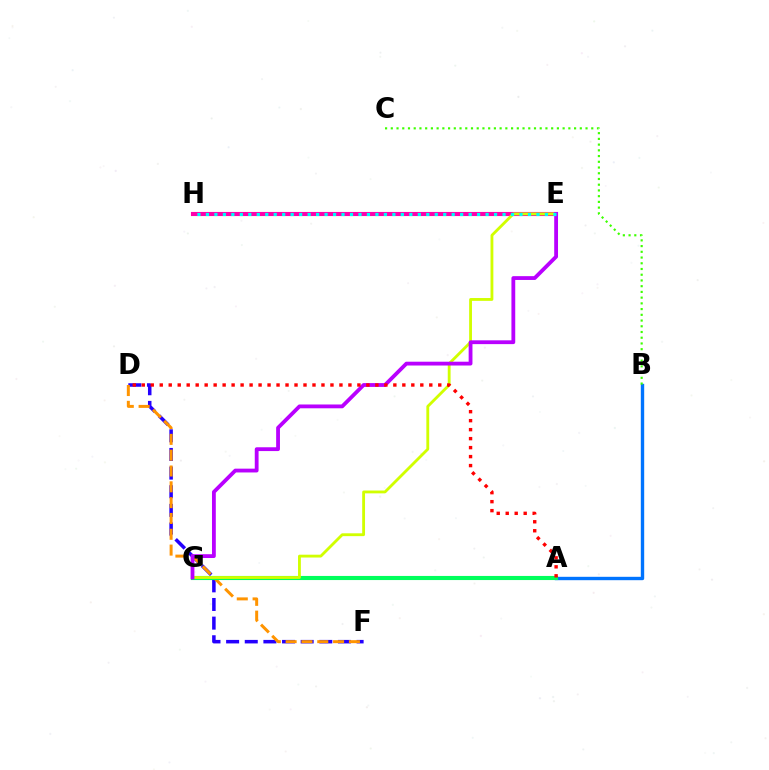{('E', 'H'): [{'color': '#ff00ac', 'line_style': 'solid', 'thickness': 2.95}, {'color': '#00fff6', 'line_style': 'dotted', 'thickness': 2.3}], ('A', 'B'): [{'color': '#0074ff', 'line_style': 'solid', 'thickness': 2.43}], ('D', 'F'): [{'color': '#2500ff', 'line_style': 'dashed', 'thickness': 2.53}, {'color': '#ff9400', 'line_style': 'dashed', 'thickness': 2.15}], ('B', 'C'): [{'color': '#3dff00', 'line_style': 'dotted', 'thickness': 1.56}], ('A', 'G'): [{'color': '#00ff5c', 'line_style': 'solid', 'thickness': 2.96}], ('E', 'G'): [{'color': '#d1ff00', 'line_style': 'solid', 'thickness': 2.04}, {'color': '#b900ff', 'line_style': 'solid', 'thickness': 2.74}], ('A', 'D'): [{'color': '#ff0000', 'line_style': 'dotted', 'thickness': 2.44}]}